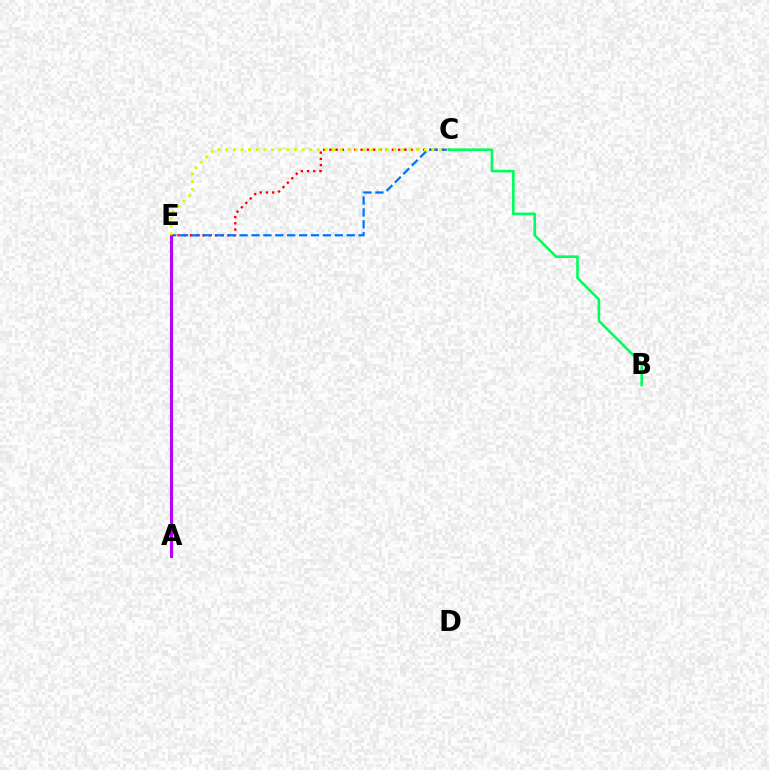{('C', 'E'): [{'color': '#ff0000', 'line_style': 'dotted', 'thickness': 1.7}, {'color': '#0074ff', 'line_style': 'dashed', 'thickness': 1.62}, {'color': '#d1ff00', 'line_style': 'dotted', 'thickness': 2.08}], ('A', 'E'): [{'color': '#b900ff', 'line_style': 'solid', 'thickness': 2.21}], ('B', 'C'): [{'color': '#00ff5c', 'line_style': 'solid', 'thickness': 1.88}]}